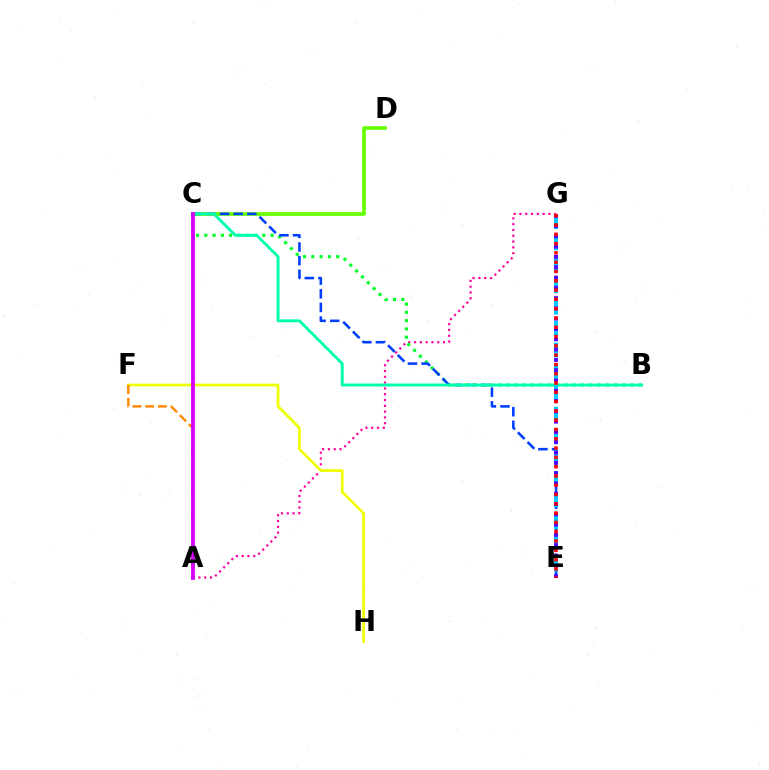{('A', 'G'): [{'color': '#ff00a0', 'line_style': 'dotted', 'thickness': 1.57}], ('F', 'H'): [{'color': '#eeff00', 'line_style': 'solid', 'thickness': 1.96}], ('B', 'C'): [{'color': '#00ff27', 'line_style': 'dotted', 'thickness': 2.25}, {'color': '#00ffaf', 'line_style': 'solid', 'thickness': 2.1}], ('C', 'D'): [{'color': '#66ff00', 'line_style': 'solid', 'thickness': 2.66}], ('C', 'E'): [{'color': '#003fff', 'line_style': 'dashed', 'thickness': 1.85}], ('A', 'F'): [{'color': '#ff8800', 'line_style': 'dashed', 'thickness': 1.73}], ('A', 'C'): [{'color': '#d600ff', 'line_style': 'solid', 'thickness': 2.76}], ('E', 'G'): [{'color': '#00c7ff', 'line_style': 'dashed', 'thickness': 2.91}, {'color': '#4f00ff', 'line_style': 'dotted', 'thickness': 2.8}, {'color': '#ff0000', 'line_style': 'dotted', 'thickness': 2.52}]}